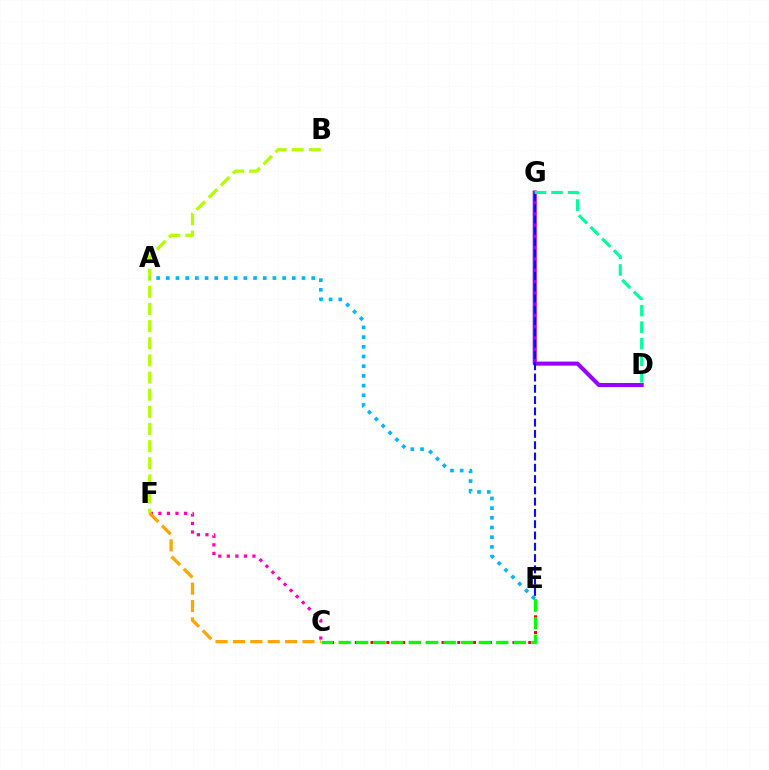{('D', 'G'): [{'color': '#9b00ff', 'line_style': 'solid', 'thickness': 2.92}, {'color': '#00ff9d', 'line_style': 'dashed', 'thickness': 2.24}], ('C', 'E'): [{'color': '#ff0000', 'line_style': 'dotted', 'thickness': 2.14}, {'color': '#08ff00', 'line_style': 'dashed', 'thickness': 2.38}], ('E', 'G'): [{'color': '#0010ff', 'line_style': 'dashed', 'thickness': 1.53}], ('C', 'F'): [{'color': '#ff00bd', 'line_style': 'dotted', 'thickness': 2.32}, {'color': '#ffa500', 'line_style': 'dashed', 'thickness': 2.36}], ('B', 'F'): [{'color': '#b3ff00', 'line_style': 'dashed', 'thickness': 2.33}], ('A', 'E'): [{'color': '#00b5ff', 'line_style': 'dotted', 'thickness': 2.63}]}